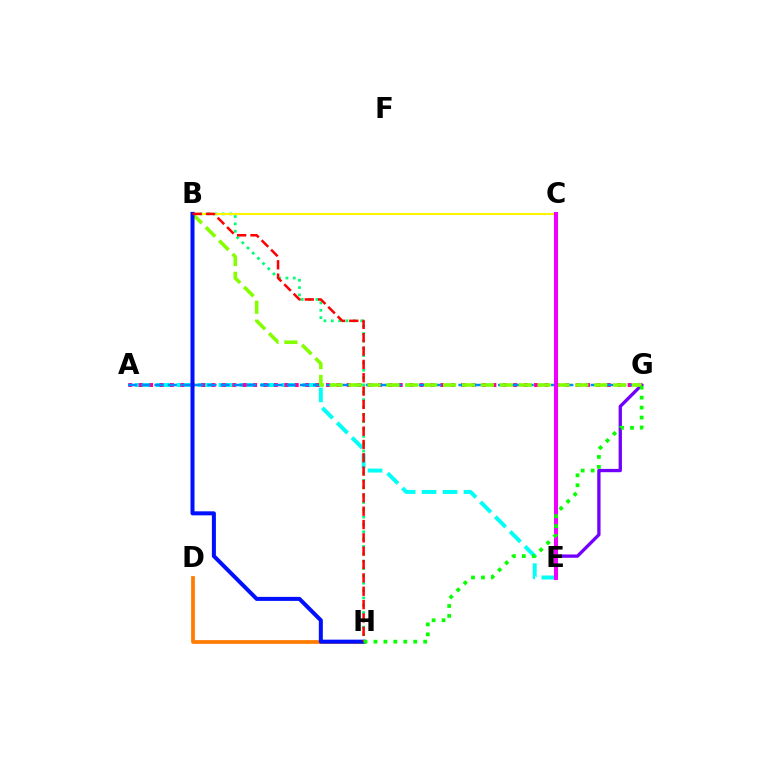{('E', 'G'): [{'color': '#7200ff', 'line_style': 'solid', 'thickness': 2.38}], ('B', 'H'): [{'color': '#00ff74', 'line_style': 'dotted', 'thickness': 1.99}, {'color': '#0010ff', 'line_style': 'solid', 'thickness': 2.89}, {'color': '#ff0000', 'line_style': 'dashed', 'thickness': 1.81}], ('A', 'E'): [{'color': '#00fff6', 'line_style': 'dashed', 'thickness': 2.85}], ('B', 'C'): [{'color': '#fcf500', 'line_style': 'solid', 'thickness': 1.5}], ('A', 'G'): [{'color': '#ff0094', 'line_style': 'dotted', 'thickness': 2.83}, {'color': '#008cff', 'line_style': 'dashed', 'thickness': 1.8}], ('D', 'H'): [{'color': '#ff7c00', 'line_style': 'solid', 'thickness': 2.69}], ('B', 'G'): [{'color': '#84ff00', 'line_style': 'dashed', 'thickness': 2.57}], ('C', 'E'): [{'color': '#ee00ff', 'line_style': 'solid', 'thickness': 2.92}], ('G', 'H'): [{'color': '#08ff00', 'line_style': 'dotted', 'thickness': 2.7}]}